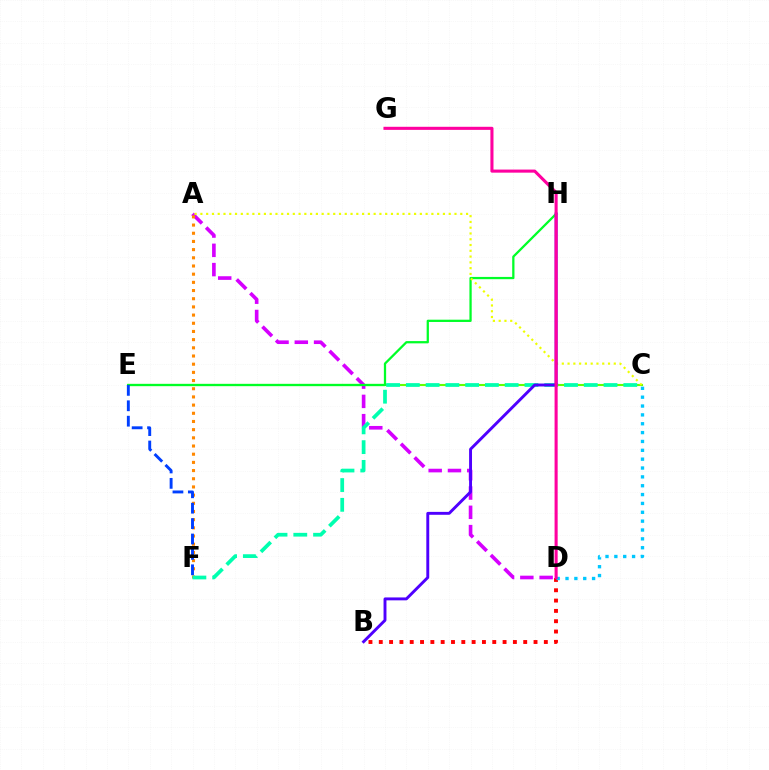{('C', 'E'): [{'color': '#66ff00', 'line_style': 'solid', 'thickness': 1.51}], ('A', 'D'): [{'color': '#d600ff', 'line_style': 'dashed', 'thickness': 2.62}], ('A', 'F'): [{'color': '#ff8800', 'line_style': 'dotted', 'thickness': 2.22}], ('B', 'D'): [{'color': '#ff0000', 'line_style': 'dotted', 'thickness': 2.8}], ('E', 'H'): [{'color': '#00ff27', 'line_style': 'solid', 'thickness': 1.63}], ('C', 'F'): [{'color': '#00ffaf', 'line_style': 'dashed', 'thickness': 2.69}], ('A', 'C'): [{'color': '#eeff00', 'line_style': 'dotted', 'thickness': 1.57}], ('B', 'H'): [{'color': '#4f00ff', 'line_style': 'solid', 'thickness': 2.1}], ('C', 'D'): [{'color': '#00c7ff', 'line_style': 'dotted', 'thickness': 2.41}], ('E', 'F'): [{'color': '#003fff', 'line_style': 'dashed', 'thickness': 2.09}], ('D', 'G'): [{'color': '#ff00a0', 'line_style': 'solid', 'thickness': 2.22}]}